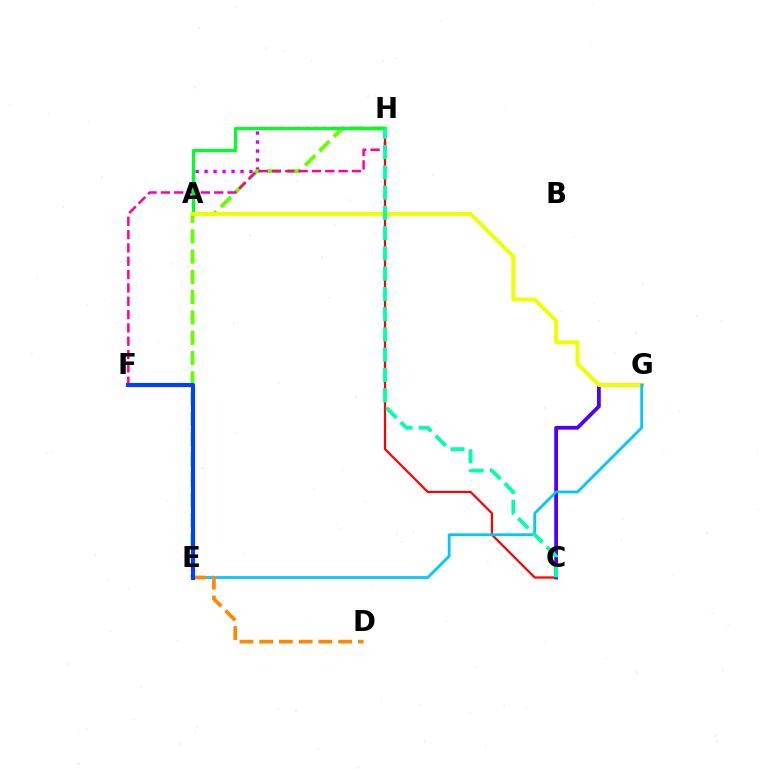{('A', 'H'): [{'color': '#d600ff', 'line_style': 'dotted', 'thickness': 2.44}, {'color': '#00ff27', 'line_style': 'solid', 'thickness': 2.31}], ('E', 'H'): [{'color': '#66ff00', 'line_style': 'dashed', 'thickness': 2.75}], ('F', 'H'): [{'color': '#ff00a0', 'line_style': 'dashed', 'thickness': 1.81}], ('C', 'H'): [{'color': '#ff0000', 'line_style': 'solid', 'thickness': 1.59}, {'color': '#00ffaf', 'line_style': 'dashed', 'thickness': 2.75}], ('C', 'G'): [{'color': '#4f00ff', 'line_style': 'solid', 'thickness': 2.72}], ('A', 'G'): [{'color': '#eeff00', 'line_style': 'solid', 'thickness': 2.85}], ('E', 'G'): [{'color': '#00c7ff', 'line_style': 'solid', 'thickness': 1.99}], ('D', 'E'): [{'color': '#ff8800', 'line_style': 'dashed', 'thickness': 2.68}], ('E', 'F'): [{'color': '#003fff', 'line_style': 'solid', 'thickness': 2.96}]}